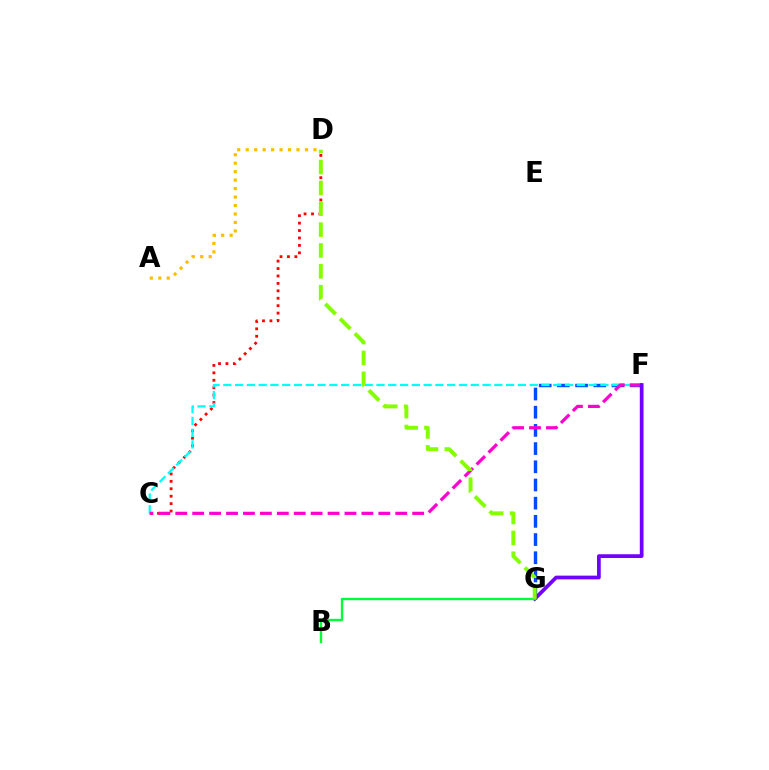{('C', 'D'): [{'color': '#ff0000', 'line_style': 'dotted', 'thickness': 2.02}], ('F', 'G'): [{'color': '#004bff', 'line_style': 'dashed', 'thickness': 2.47}, {'color': '#7200ff', 'line_style': 'solid', 'thickness': 2.69}], ('C', 'F'): [{'color': '#00fff6', 'line_style': 'dashed', 'thickness': 1.6}, {'color': '#ff00cf', 'line_style': 'dashed', 'thickness': 2.3}], ('A', 'D'): [{'color': '#ffbd00', 'line_style': 'dotted', 'thickness': 2.3}], ('B', 'G'): [{'color': '#00ff39', 'line_style': 'solid', 'thickness': 1.7}], ('D', 'G'): [{'color': '#84ff00', 'line_style': 'dashed', 'thickness': 2.83}]}